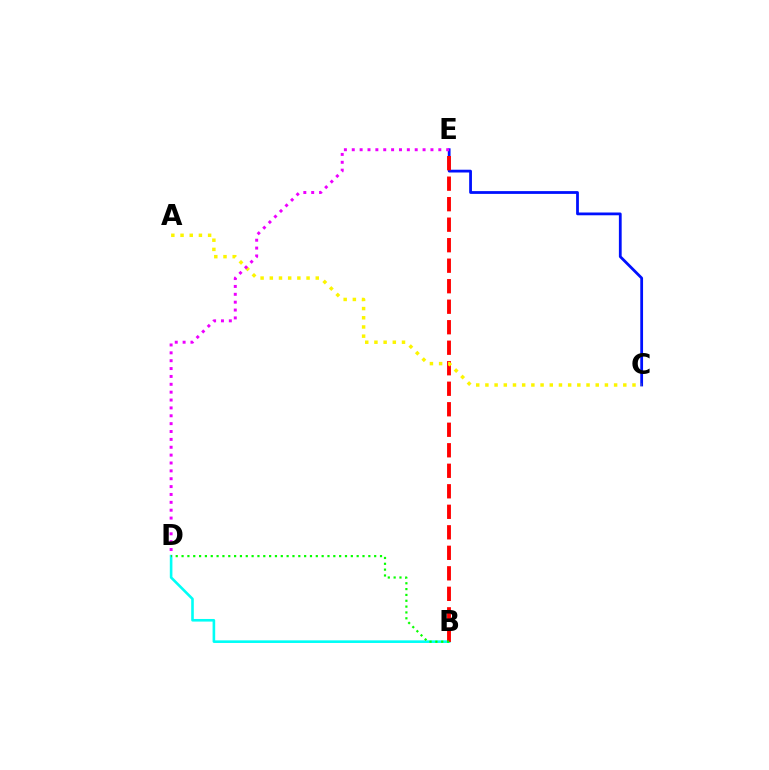{('B', 'D'): [{'color': '#00fff6', 'line_style': 'solid', 'thickness': 1.88}, {'color': '#08ff00', 'line_style': 'dotted', 'thickness': 1.59}], ('C', 'E'): [{'color': '#0010ff', 'line_style': 'solid', 'thickness': 2.0}], ('B', 'E'): [{'color': '#ff0000', 'line_style': 'dashed', 'thickness': 2.79}], ('A', 'C'): [{'color': '#fcf500', 'line_style': 'dotted', 'thickness': 2.5}], ('D', 'E'): [{'color': '#ee00ff', 'line_style': 'dotted', 'thickness': 2.14}]}